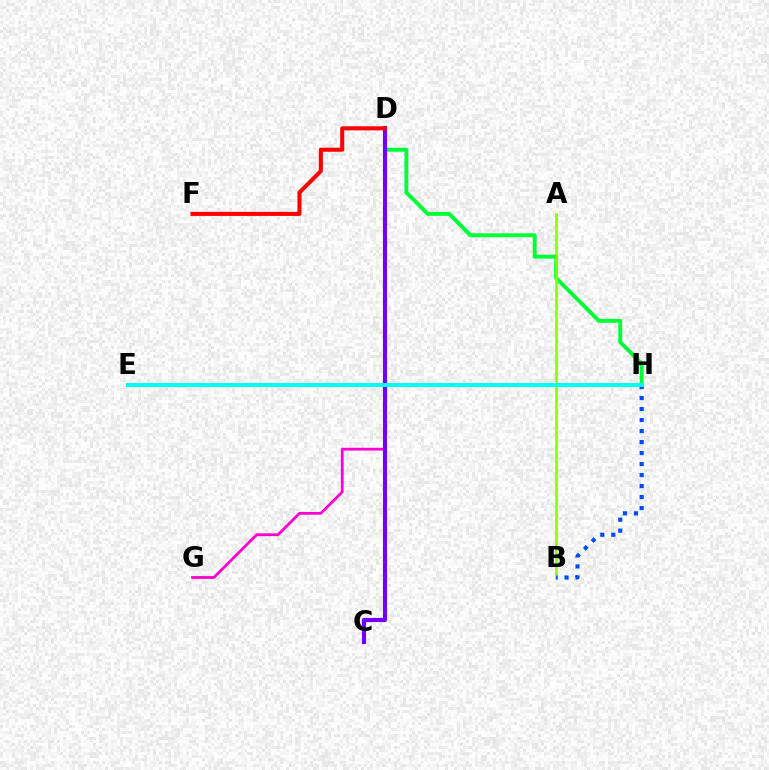{('D', 'G'): [{'color': '#ff00cf', 'line_style': 'solid', 'thickness': 1.99}], ('D', 'H'): [{'color': '#00ff39', 'line_style': 'solid', 'thickness': 2.83}], ('A', 'B'): [{'color': '#84ff00', 'line_style': 'solid', 'thickness': 1.84}], ('E', 'H'): [{'color': '#ffbd00', 'line_style': 'dotted', 'thickness': 2.68}, {'color': '#00fff6', 'line_style': 'solid', 'thickness': 2.9}], ('C', 'D'): [{'color': '#7200ff', 'line_style': 'solid', 'thickness': 2.97}], ('B', 'H'): [{'color': '#004bff', 'line_style': 'dotted', 'thickness': 2.99}], ('D', 'F'): [{'color': '#ff0000', 'line_style': 'solid', 'thickness': 2.93}]}